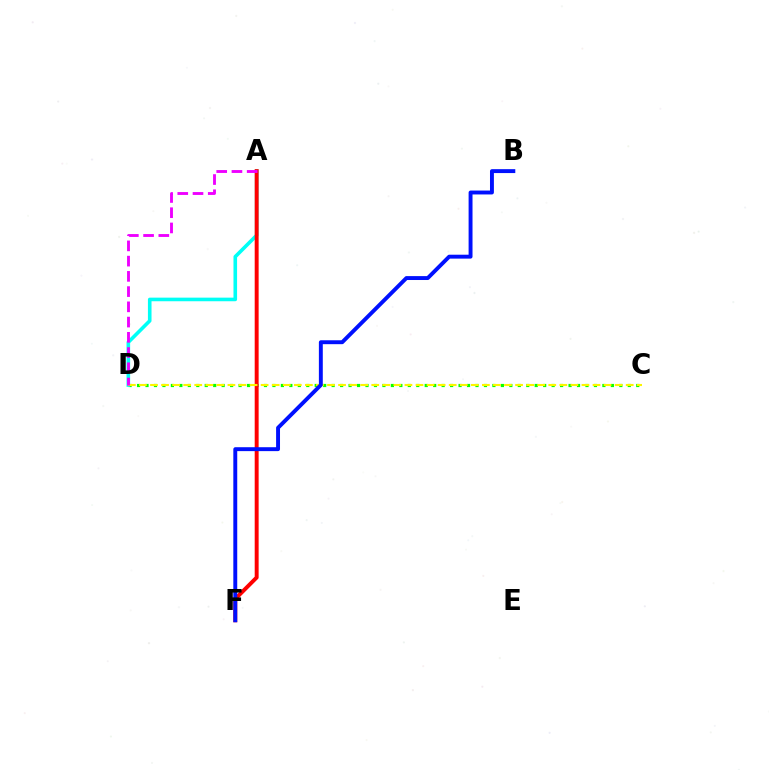{('C', 'D'): [{'color': '#08ff00', 'line_style': 'dotted', 'thickness': 2.3}, {'color': '#fcf500', 'line_style': 'dashed', 'thickness': 1.5}], ('A', 'D'): [{'color': '#00fff6', 'line_style': 'solid', 'thickness': 2.59}, {'color': '#ee00ff', 'line_style': 'dashed', 'thickness': 2.07}], ('A', 'F'): [{'color': '#ff0000', 'line_style': 'solid', 'thickness': 2.83}], ('B', 'F'): [{'color': '#0010ff', 'line_style': 'solid', 'thickness': 2.82}]}